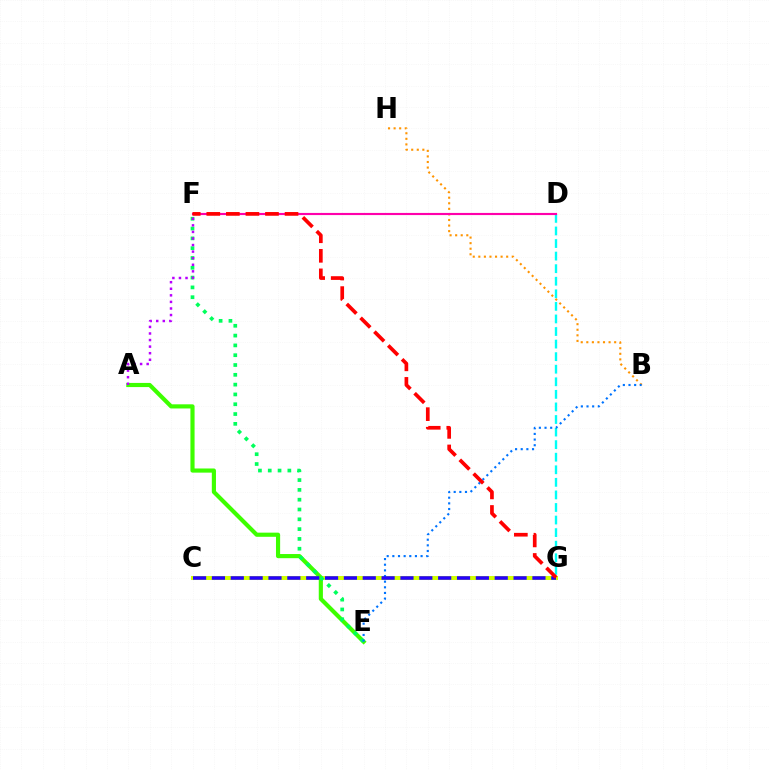{('D', 'G'): [{'color': '#00fff6', 'line_style': 'dashed', 'thickness': 1.71}], ('C', 'G'): [{'color': '#d1ff00', 'line_style': 'solid', 'thickness': 2.88}, {'color': '#2500ff', 'line_style': 'dashed', 'thickness': 2.56}], ('A', 'E'): [{'color': '#3dff00', 'line_style': 'solid', 'thickness': 2.99}], ('B', 'H'): [{'color': '#ff9400', 'line_style': 'dotted', 'thickness': 1.51}], ('E', 'F'): [{'color': '#00ff5c', 'line_style': 'dotted', 'thickness': 2.66}], ('D', 'F'): [{'color': '#ff00ac', 'line_style': 'solid', 'thickness': 1.54}], ('B', 'E'): [{'color': '#0074ff', 'line_style': 'dotted', 'thickness': 1.53}], ('F', 'G'): [{'color': '#ff0000', 'line_style': 'dashed', 'thickness': 2.66}], ('A', 'F'): [{'color': '#b900ff', 'line_style': 'dotted', 'thickness': 1.79}]}